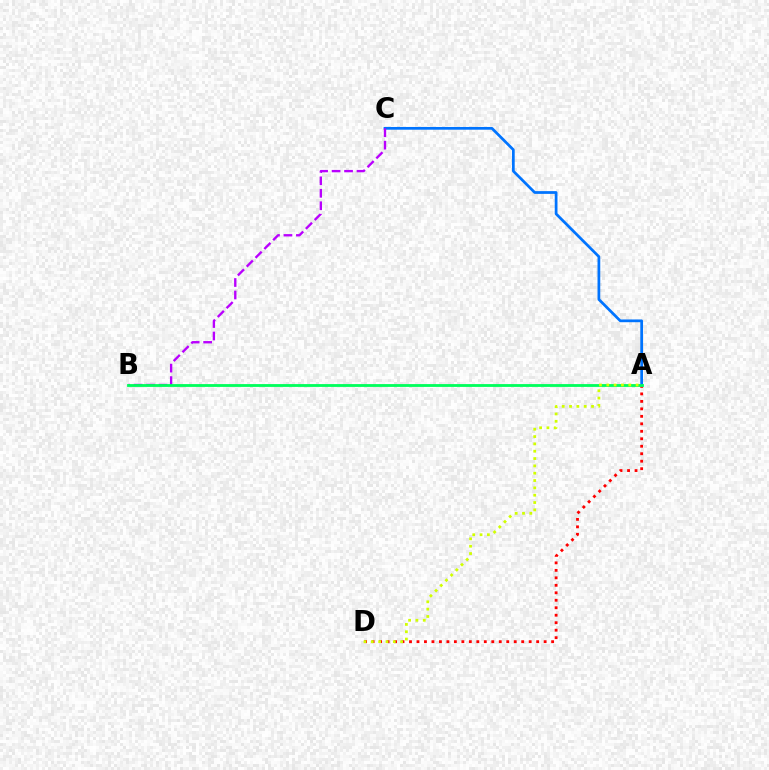{('A', 'D'): [{'color': '#ff0000', 'line_style': 'dotted', 'thickness': 2.03}, {'color': '#d1ff00', 'line_style': 'dotted', 'thickness': 1.99}], ('A', 'C'): [{'color': '#0074ff', 'line_style': 'solid', 'thickness': 1.97}], ('B', 'C'): [{'color': '#b900ff', 'line_style': 'dashed', 'thickness': 1.69}], ('A', 'B'): [{'color': '#00ff5c', 'line_style': 'solid', 'thickness': 2.03}]}